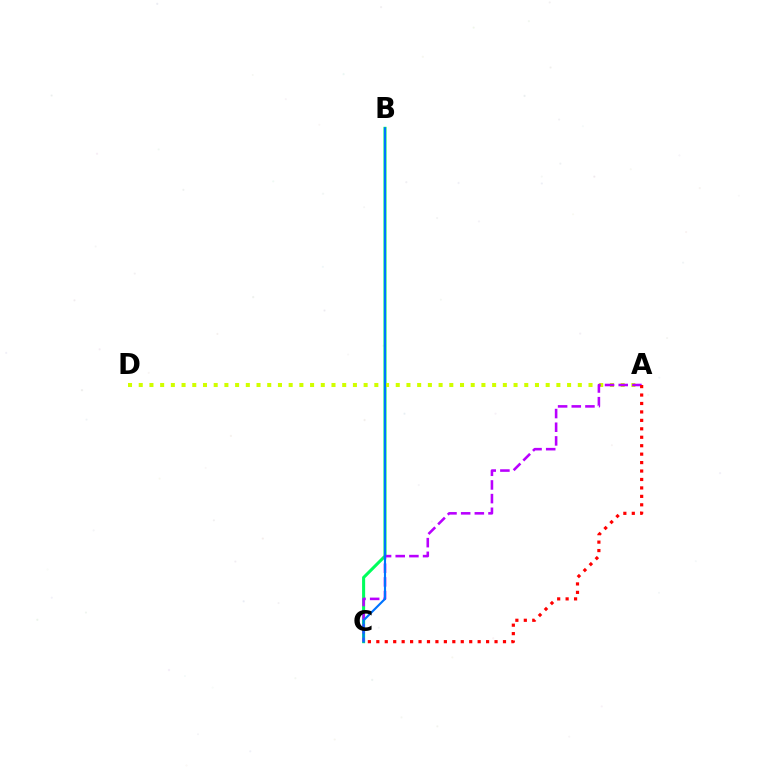{('B', 'C'): [{'color': '#00ff5c', 'line_style': 'solid', 'thickness': 2.2}, {'color': '#0074ff', 'line_style': 'solid', 'thickness': 1.54}], ('A', 'D'): [{'color': '#d1ff00', 'line_style': 'dotted', 'thickness': 2.91}], ('A', 'C'): [{'color': '#b900ff', 'line_style': 'dashed', 'thickness': 1.86}, {'color': '#ff0000', 'line_style': 'dotted', 'thickness': 2.29}]}